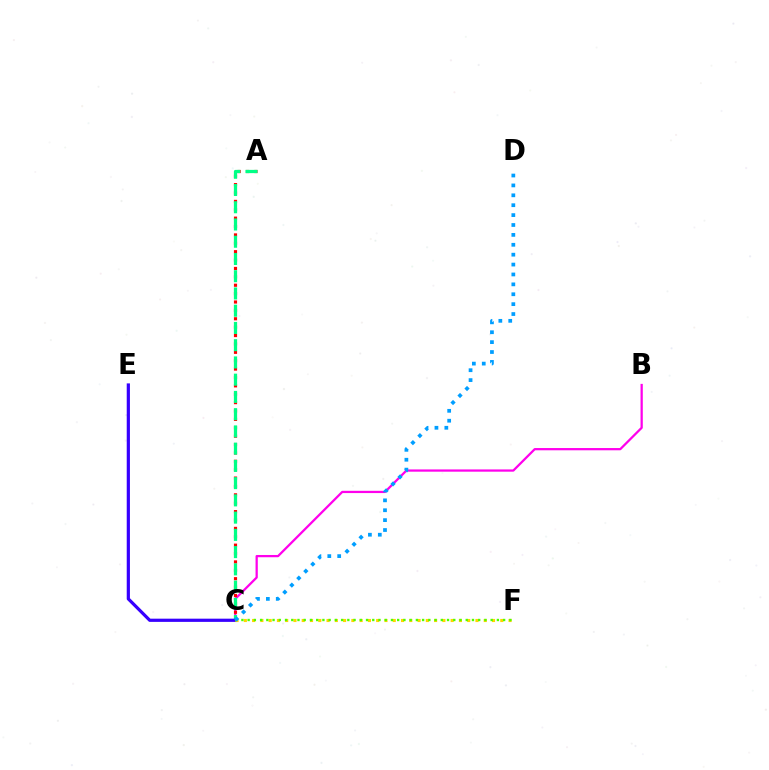{('B', 'C'): [{'color': '#ff00ed', 'line_style': 'solid', 'thickness': 1.62}], ('A', 'C'): [{'color': '#ff0000', 'line_style': 'dotted', 'thickness': 2.28}, {'color': '#00ff86', 'line_style': 'dashed', 'thickness': 2.34}], ('C', 'E'): [{'color': '#3700ff', 'line_style': 'solid', 'thickness': 2.31}], ('C', 'F'): [{'color': '#ffd500', 'line_style': 'dotted', 'thickness': 2.25}, {'color': '#4fff00', 'line_style': 'dotted', 'thickness': 1.69}], ('C', 'D'): [{'color': '#009eff', 'line_style': 'dotted', 'thickness': 2.69}]}